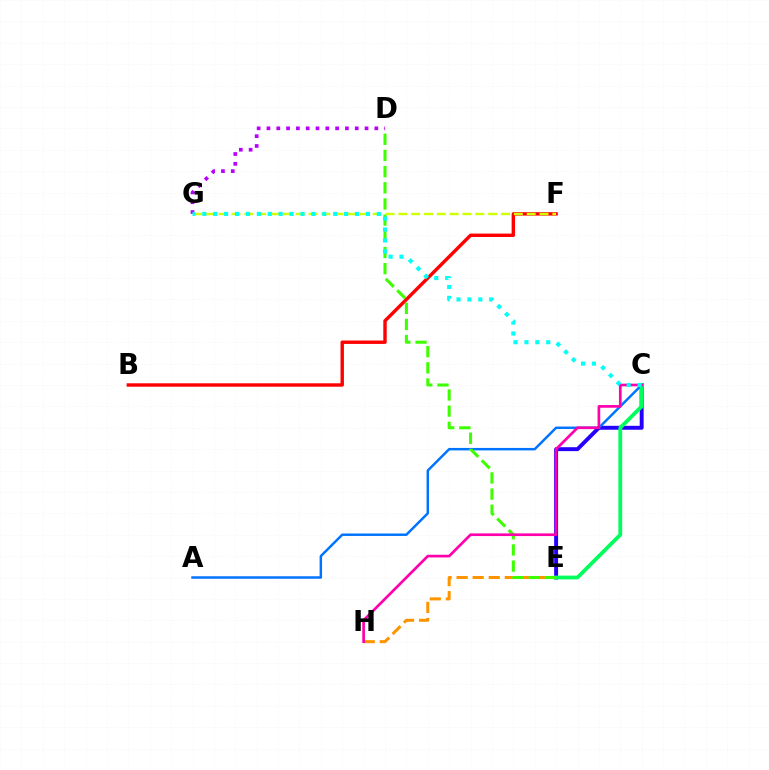{('E', 'H'): [{'color': '#ff9400', 'line_style': 'dashed', 'thickness': 2.18}], ('B', 'F'): [{'color': '#ff0000', 'line_style': 'solid', 'thickness': 2.45}], ('C', 'E'): [{'color': '#2500ff', 'line_style': 'solid', 'thickness': 2.83}, {'color': '#00ff5c', 'line_style': 'solid', 'thickness': 2.73}], ('A', 'C'): [{'color': '#0074ff', 'line_style': 'solid', 'thickness': 1.78}], ('D', 'E'): [{'color': '#3dff00', 'line_style': 'dashed', 'thickness': 2.2}], ('C', 'H'): [{'color': '#ff00ac', 'line_style': 'solid', 'thickness': 1.93}], ('F', 'G'): [{'color': '#d1ff00', 'line_style': 'dashed', 'thickness': 1.74}], ('D', 'G'): [{'color': '#b900ff', 'line_style': 'dotted', 'thickness': 2.66}], ('C', 'G'): [{'color': '#00fff6', 'line_style': 'dotted', 'thickness': 2.96}]}